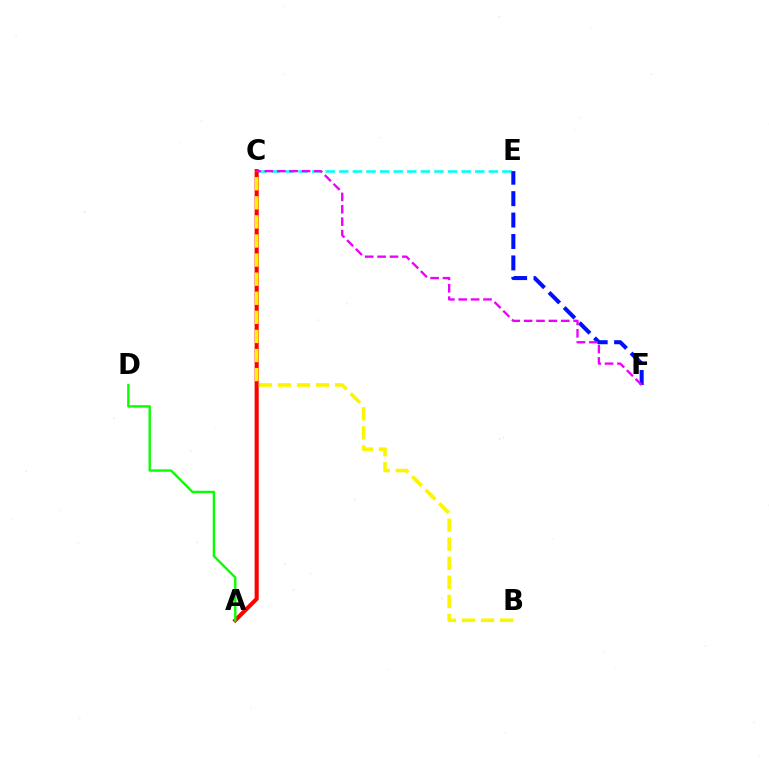{('C', 'E'): [{'color': '#00fff6', 'line_style': 'dashed', 'thickness': 1.85}], ('E', 'F'): [{'color': '#0010ff', 'line_style': 'dashed', 'thickness': 2.91}], ('A', 'C'): [{'color': '#ff0000', 'line_style': 'solid', 'thickness': 2.94}], ('B', 'C'): [{'color': '#fcf500', 'line_style': 'dashed', 'thickness': 2.59}], ('A', 'D'): [{'color': '#08ff00', 'line_style': 'solid', 'thickness': 1.71}], ('C', 'F'): [{'color': '#ee00ff', 'line_style': 'dashed', 'thickness': 1.68}]}